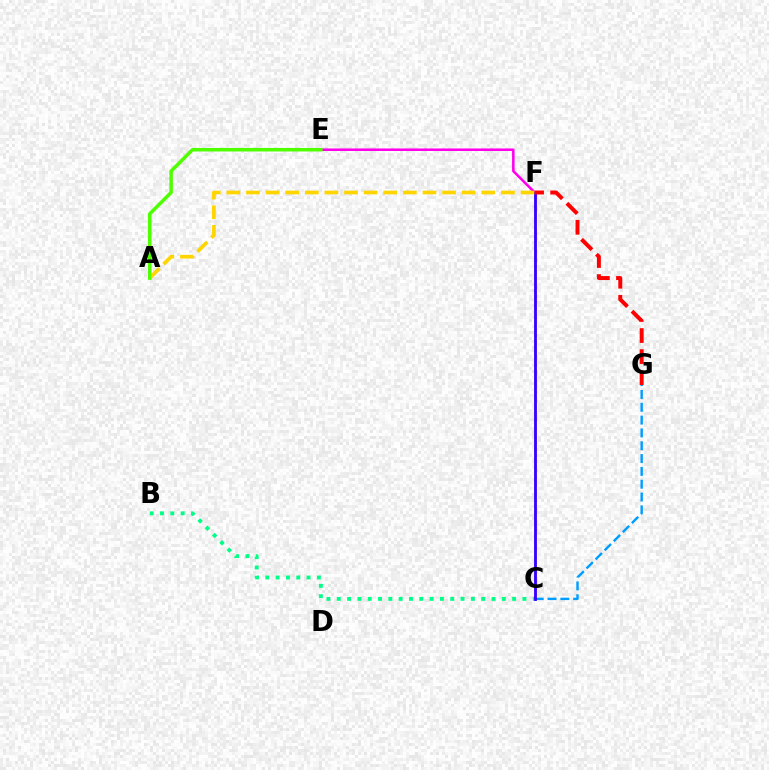{('C', 'G'): [{'color': '#009eff', 'line_style': 'dashed', 'thickness': 1.74}], ('E', 'F'): [{'color': '#ff00ed', 'line_style': 'solid', 'thickness': 1.84}], ('B', 'C'): [{'color': '#00ff86', 'line_style': 'dotted', 'thickness': 2.8}], ('C', 'F'): [{'color': '#3700ff', 'line_style': 'solid', 'thickness': 2.05}], ('A', 'F'): [{'color': '#ffd500', 'line_style': 'dashed', 'thickness': 2.66}], ('F', 'G'): [{'color': '#ff0000', 'line_style': 'dashed', 'thickness': 2.86}], ('A', 'E'): [{'color': '#4fff00', 'line_style': 'solid', 'thickness': 2.53}]}